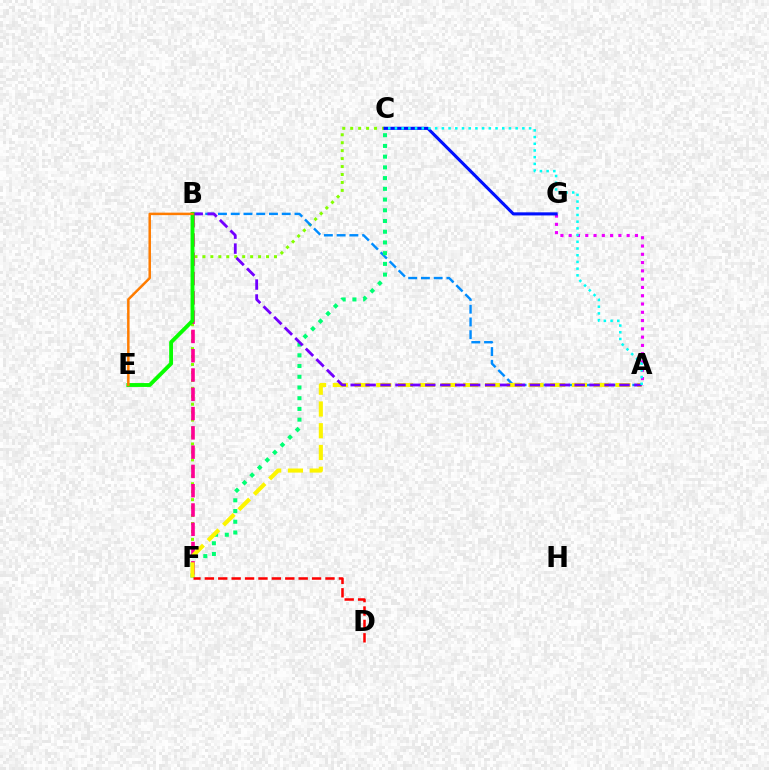{('C', 'F'): [{'color': '#84ff00', 'line_style': 'dotted', 'thickness': 2.16}, {'color': '#00ff74', 'line_style': 'dotted', 'thickness': 2.91}], ('A', 'G'): [{'color': '#ee00ff', 'line_style': 'dotted', 'thickness': 2.25}], ('A', 'B'): [{'color': '#008cff', 'line_style': 'dashed', 'thickness': 1.73}, {'color': '#7200ff', 'line_style': 'dashed', 'thickness': 2.03}], ('B', 'F'): [{'color': '#ff0094', 'line_style': 'dashed', 'thickness': 2.62}], ('A', 'F'): [{'color': '#fcf500', 'line_style': 'dashed', 'thickness': 2.95}], ('B', 'E'): [{'color': '#08ff00', 'line_style': 'solid', 'thickness': 2.79}, {'color': '#ff7c00', 'line_style': 'solid', 'thickness': 1.8}], ('C', 'G'): [{'color': '#0010ff', 'line_style': 'solid', 'thickness': 2.24}], ('D', 'F'): [{'color': '#ff0000', 'line_style': 'dashed', 'thickness': 1.82}], ('A', 'C'): [{'color': '#00fff6', 'line_style': 'dotted', 'thickness': 1.82}]}